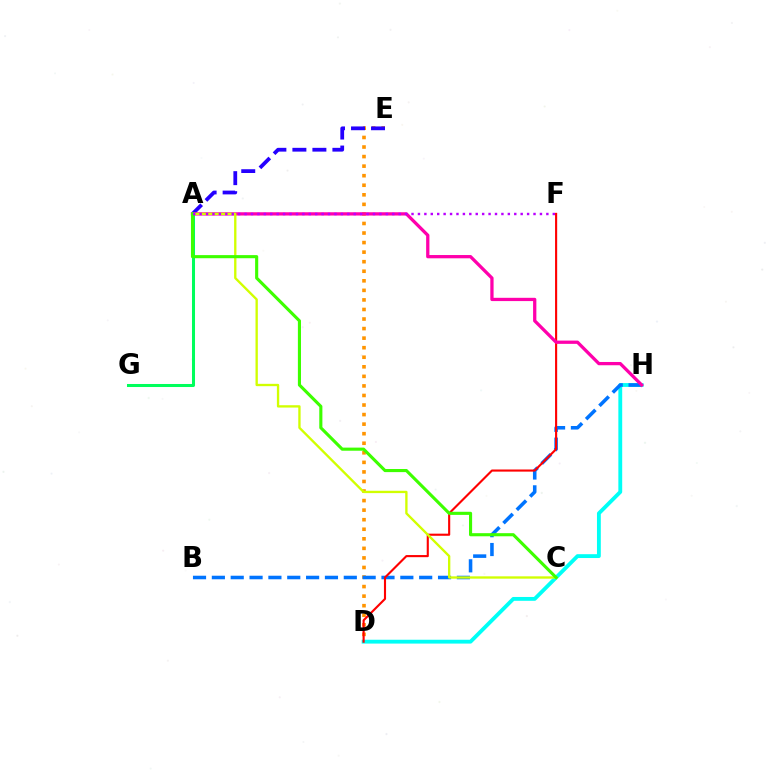{('A', 'G'): [{'color': '#00ff5c', 'line_style': 'solid', 'thickness': 2.18}], ('D', 'H'): [{'color': '#00fff6', 'line_style': 'solid', 'thickness': 2.77}], ('D', 'E'): [{'color': '#ff9400', 'line_style': 'dotted', 'thickness': 2.6}], ('A', 'E'): [{'color': '#2500ff', 'line_style': 'dashed', 'thickness': 2.72}], ('B', 'H'): [{'color': '#0074ff', 'line_style': 'dashed', 'thickness': 2.56}], ('D', 'F'): [{'color': '#ff0000', 'line_style': 'solid', 'thickness': 1.53}], ('A', 'H'): [{'color': '#ff00ac', 'line_style': 'solid', 'thickness': 2.36}], ('A', 'C'): [{'color': '#d1ff00', 'line_style': 'solid', 'thickness': 1.68}, {'color': '#3dff00', 'line_style': 'solid', 'thickness': 2.24}], ('A', 'F'): [{'color': '#b900ff', 'line_style': 'dotted', 'thickness': 1.74}]}